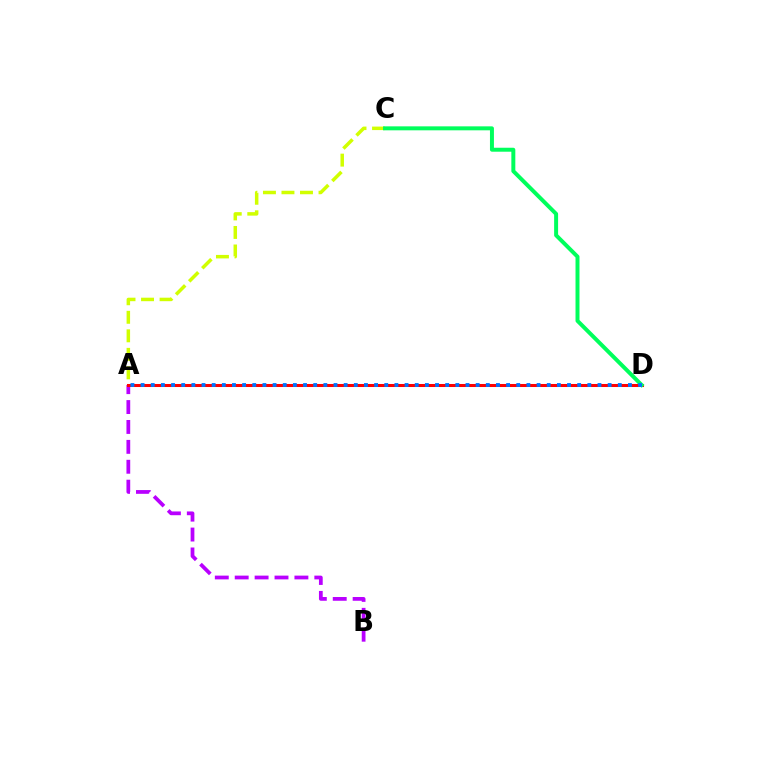{('A', 'B'): [{'color': '#b900ff', 'line_style': 'dashed', 'thickness': 2.7}], ('A', 'C'): [{'color': '#d1ff00', 'line_style': 'dashed', 'thickness': 2.52}], ('A', 'D'): [{'color': '#ff0000', 'line_style': 'solid', 'thickness': 2.18}, {'color': '#0074ff', 'line_style': 'dotted', 'thickness': 2.76}], ('C', 'D'): [{'color': '#00ff5c', 'line_style': 'solid', 'thickness': 2.86}]}